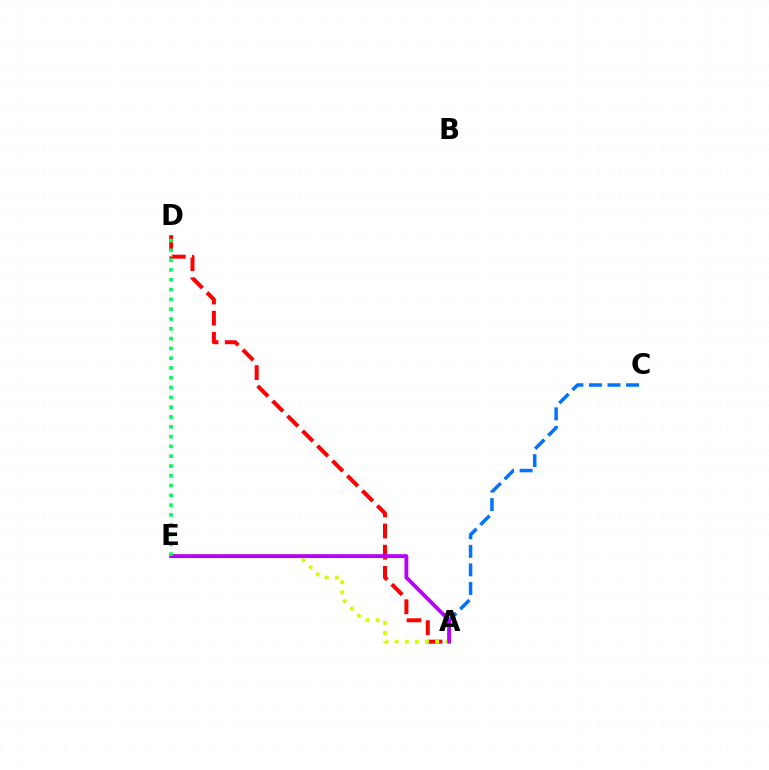{('A', 'C'): [{'color': '#0074ff', 'line_style': 'dashed', 'thickness': 2.52}], ('A', 'D'): [{'color': '#ff0000', 'line_style': 'dashed', 'thickness': 2.87}], ('A', 'E'): [{'color': '#d1ff00', 'line_style': 'dotted', 'thickness': 2.75}, {'color': '#b900ff', 'line_style': 'solid', 'thickness': 2.76}], ('D', 'E'): [{'color': '#00ff5c', 'line_style': 'dotted', 'thickness': 2.66}]}